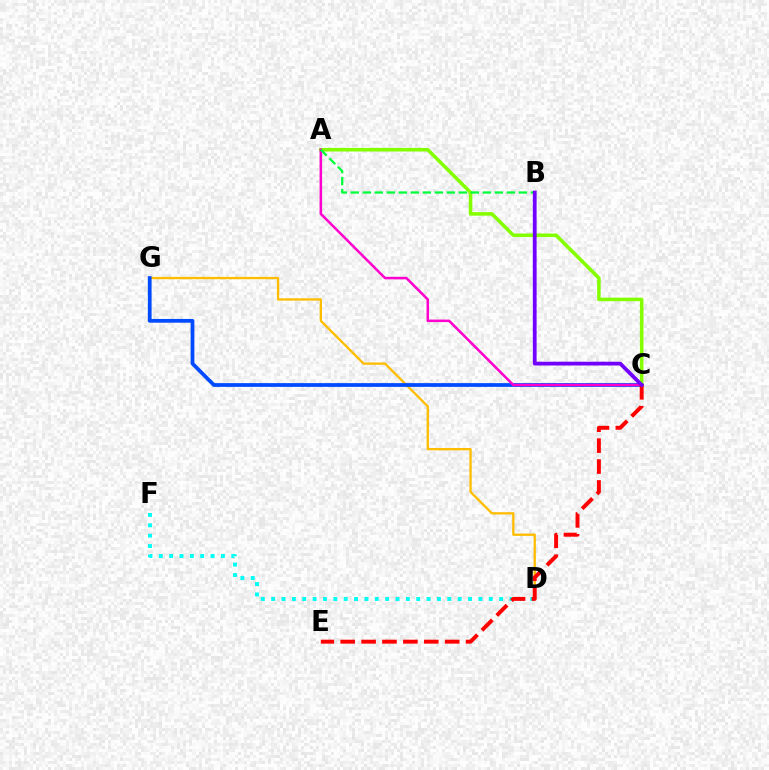{('D', 'F'): [{'color': '#00fff6', 'line_style': 'dotted', 'thickness': 2.81}], ('D', 'G'): [{'color': '#ffbd00', 'line_style': 'solid', 'thickness': 1.67}], ('C', 'G'): [{'color': '#004bff', 'line_style': 'solid', 'thickness': 2.7}], ('A', 'C'): [{'color': '#84ff00', 'line_style': 'solid', 'thickness': 2.57}, {'color': '#ff00cf', 'line_style': 'solid', 'thickness': 1.82}], ('A', 'B'): [{'color': '#00ff39', 'line_style': 'dashed', 'thickness': 1.63}], ('C', 'E'): [{'color': '#ff0000', 'line_style': 'dashed', 'thickness': 2.84}], ('B', 'C'): [{'color': '#7200ff', 'line_style': 'solid', 'thickness': 2.72}]}